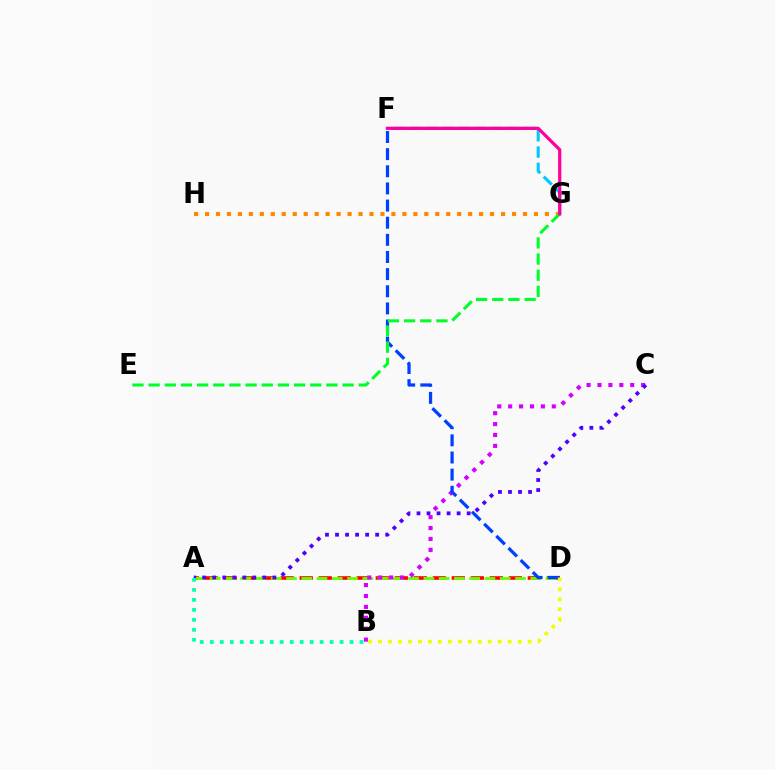{('A', 'D'): [{'color': '#ff0000', 'line_style': 'dashed', 'thickness': 2.58}, {'color': '#66ff00', 'line_style': 'dashed', 'thickness': 2.07}], ('F', 'G'): [{'color': '#00c7ff', 'line_style': 'dashed', 'thickness': 2.21}, {'color': '#ff00a0', 'line_style': 'solid', 'thickness': 2.32}], ('B', 'C'): [{'color': '#d600ff', 'line_style': 'dotted', 'thickness': 2.96}], ('A', 'C'): [{'color': '#4f00ff', 'line_style': 'dotted', 'thickness': 2.73}], ('D', 'F'): [{'color': '#003fff', 'line_style': 'dashed', 'thickness': 2.33}], ('A', 'B'): [{'color': '#00ffaf', 'line_style': 'dotted', 'thickness': 2.71}], ('B', 'D'): [{'color': '#eeff00', 'line_style': 'dotted', 'thickness': 2.71}], ('G', 'H'): [{'color': '#ff8800', 'line_style': 'dotted', 'thickness': 2.98}], ('E', 'G'): [{'color': '#00ff27', 'line_style': 'dashed', 'thickness': 2.2}]}